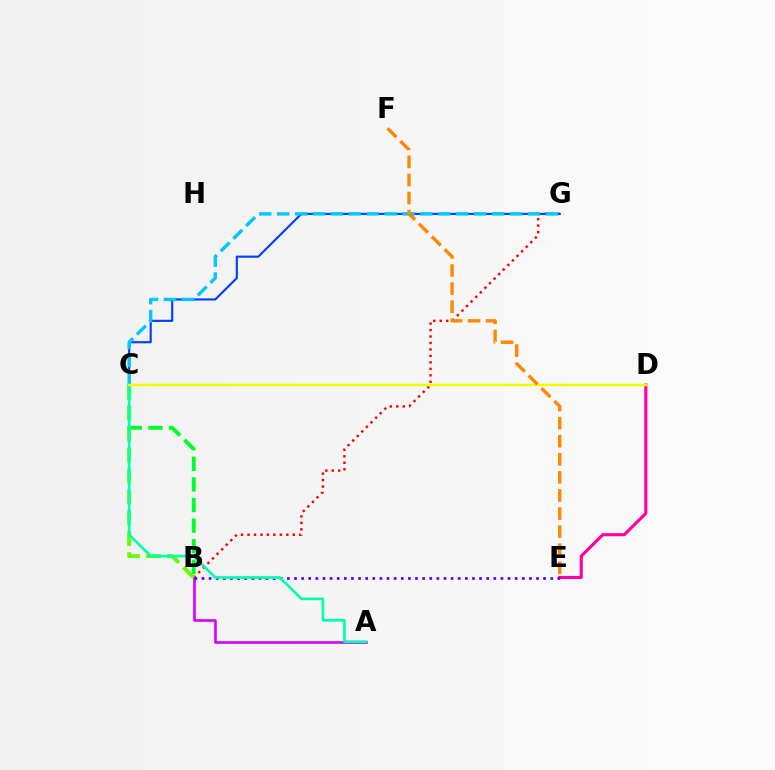{('B', 'C'): [{'color': '#00ff27', 'line_style': 'dashed', 'thickness': 2.8}, {'color': '#66ff00', 'line_style': 'dashed', 'thickness': 2.84}], ('B', 'G'): [{'color': '#ff0000', 'line_style': 'dotted', 'thickness': 1.76}], ('A', 'B'): [{'color': '#d600ff', 'line_style': 'solid', 'thickness': 1.88}], ('D', 'E'): [{'color': '#ff00a0', 'line_style': 'solid', 'thickness': 2.22}], ('C', 'G'): [{'color': '#003fff', 'line_style': 'solid', 'thickness': 1.54}, {'color': '#00c7ff', 'line_style': 'dashed', 'thickness': 2.43}], ('B', 'E'): [{'color': '#4f00ff', 'line_style': 'dotted', 'thickness': 1.93}], ('A', 'C'): [{'color': '#00ffaf', 'line_style': 'solid', 'thickness': 1.93}], ('C', 'D'): [{'color': '#eeff00', 'line_style': 'solid', 'thickness': 1.78}], ('E', 'F'): [{'color': '#ff8800', 'line_style': 'dashed', 'thickness': 2.46}]}